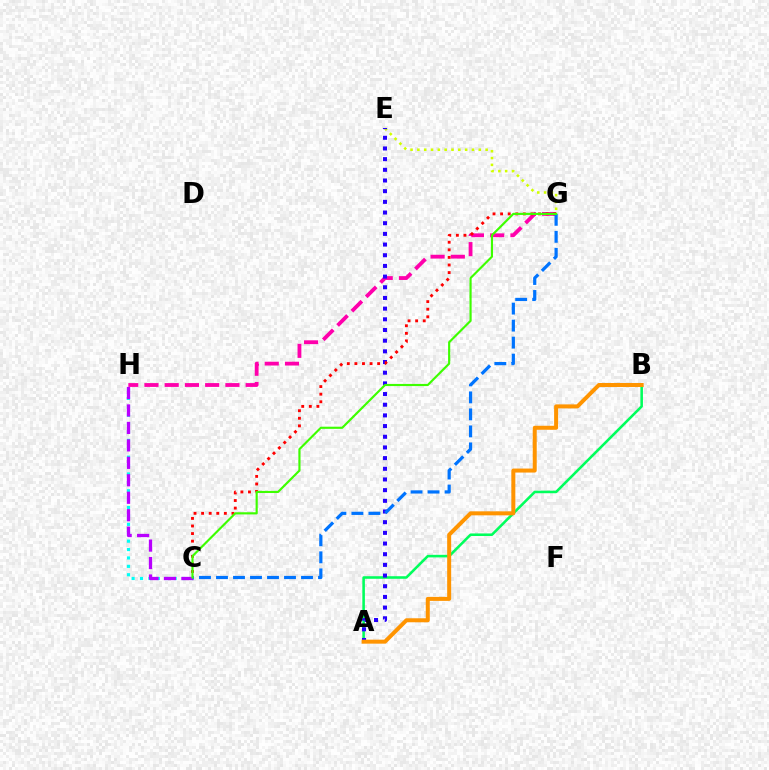{('E', 'G'): [{'color': '#d1ff00', 'line_style': 'dotted', 'thickness': 1.85}], ('A', 'B'): [{'color': '#00ff5c', 'line_style': 'solid', 'thickness': 1.85}, {'color': '#ff9400', 'line_style': 'solid', 'thickness': 2.88}], ('G', 'H'): [{'color': '#ff00ac', 'line_style': 'dashed', 'thickness': 2.75}], ('A', 'E'): [{'color': '#2500ff', 'line_style': 'dotted', 'thickness': 2.9}], ('C', 'G'): [{'color': '#ff0000', 'line_style': 'dotted', 'thickness': 2.06}, {'color': '#0074ff', 'line_style': 'dashed', 'thickness': 2.31}, {'color': '#3dff00', 'line_style': 'solid', 'thickness': 1.55}], ('C', 'H'): [{'color': '#00fff6', 'line_style': 'dotted', 'thickness': 2.28}, {'color': '#b900ff', 'line_style': 'dashed', 'thickness': 2.37}]}